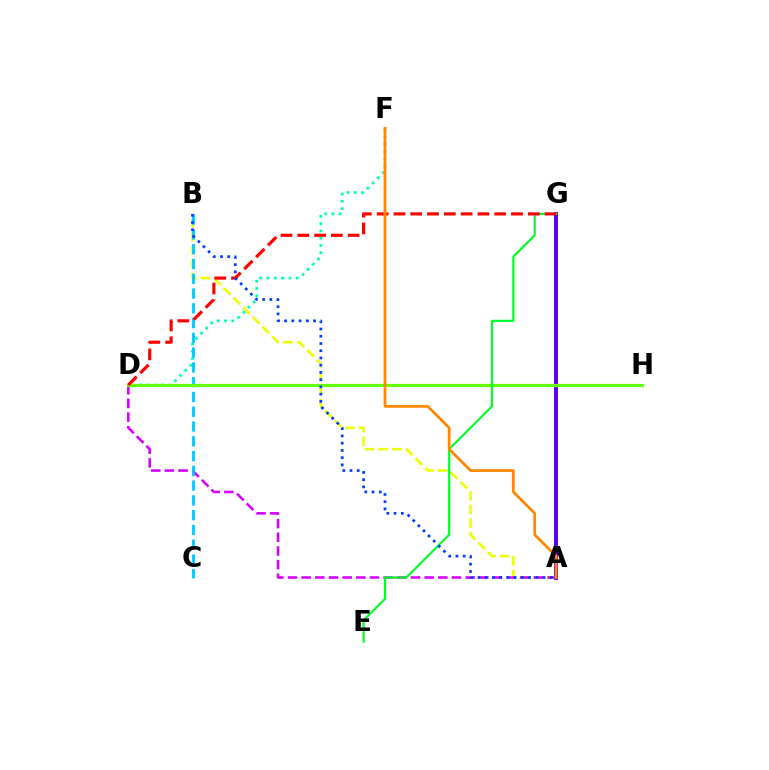{('D', 'F'): [{'color': '#00ffaf', 'line_style': 'dotted', 'thickness': 1.98}], ('A', 'B'): [{'color': '#eeff00', 'line_style': 'dashed', 'thickness': 1.85}, {'color': '#003fff', 'line_style': 'dotted', 'thickness': 1.97}], ('A', 'G'): [{'color': '#ff00a0', 'line_style': 'solid', 'thickness': 2.66}, {'color': '#4f00ff', 'line_style': 'solid', 'thickness': 2.69}], ('A', 'D'): [{'color': '#d600ff', 'line_style': 'dashed', 'thickness': 1.86}], ('B', 'C'): [{'color': '#00c7ff', 'line_style': 'dashed', 'thickness': 2.01}], ('D', 'H'): [{'color': '#66ff00', 'line_style': 'solid', 'thickness': 2.3}], ('E', 'G'): [{'color': '#00ff27', 'line_style': 'solid', 'thickness': 1.55}], ('D', 'G'): [{'color': '#ff0000', 'line_style': 'dashed', 'thickness': 2.28}], ('A', 'F'): [{'color': '#ff8800', 'line_style': 'solid', 'thickness': 1.98}]}